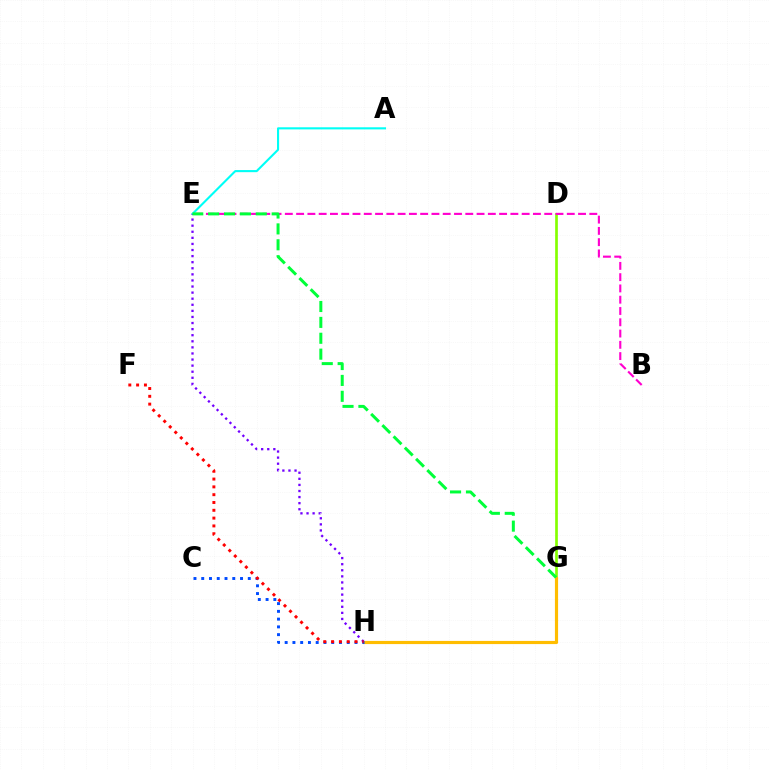{('D', 'G'): [{'color': '#84ff00', 'line_style': 'solid', 'thickness': 1.93}], ('B', 'E'): [{'color': '#ff00cf', 'line_style': 'dashed', 'thickness': 1.53}], ('A', 'E'): [{'color': '#00fff6', 'line_style': 'solid', 'thickness': 1.52}], ('G', 'H'): [{'color': '#ffbd00', 'line_style': 'solid', 'thickness': 2.27}], ('C', 'H'): [{'color': '#004bff', 'line_style': 'dotted', 'thickness': 2.11}], ('E', 'H'): [{'color': '#7200ff', 'line_style': 'dotted', 'thickness': 1.65}], ('E', 'G'): [{'color': '#00ff39', 'line_style': 'dashed', 'thickness': 2.16}], ('F', 'H'): [{'color': '#ff0000', 'line_style': 'dotted', 'thickness': 2.12}]}